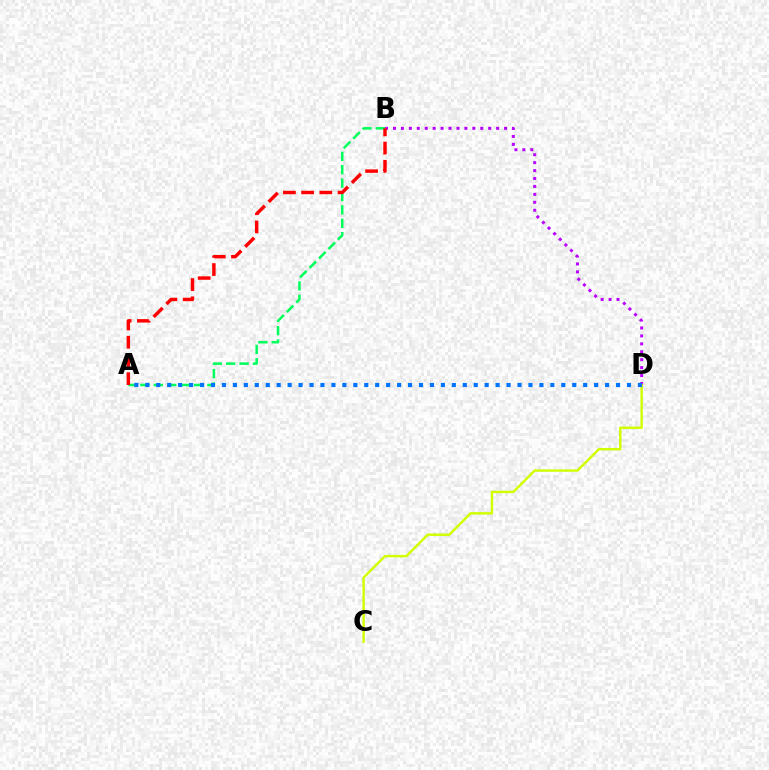{('B', 'D'): [{'color': '#b900ff', 'line_style': 'dotted', 'thickness': 2.16}], ('A', 'B'): [{'color': '#00ff5c', 'line_style': 'dashed', 'thickness': 1.82}, {'color': '#ff0000', 'line_style': 'dashed', 'thickness': 2.47}], ('C', 'D'): [{'color': '#d1ff00', 'line_style': 'solid', 'thickness': 1.75}], ('A', 'D'): [{'color': '#0074ff', 'line_style': 'dotted', 'thickness': 2.97}]}